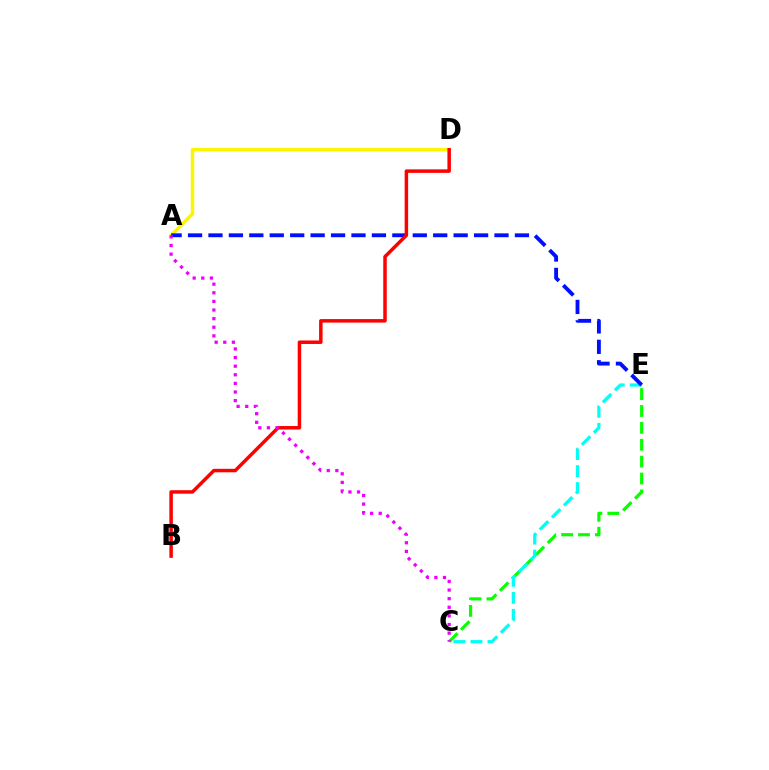{('A', 'D'): [{'color': '#fcf500', 'line_style': 'solid', 'thickness': 2.49}], ('C', 'E'): [{'color': '#08ff00', 'line_style': 'dashed', 'thickness': 2.29}, {'color': '#00fff6', 'line_style': 'dashed', 'thickness': 2.31}], ('A', 'E'): [{'color': '#0010ff', 'line_style': 'dashed', 'thickness': 2.78}], ('B', 'D'): [{'color': '#ff0000', 'line_style': 'solid', 'thickness': 2.52}], ('A', 'C'): [{'color': '#ee00ff', 'line_style': 'dotted', 'thickness': 2.34}]}